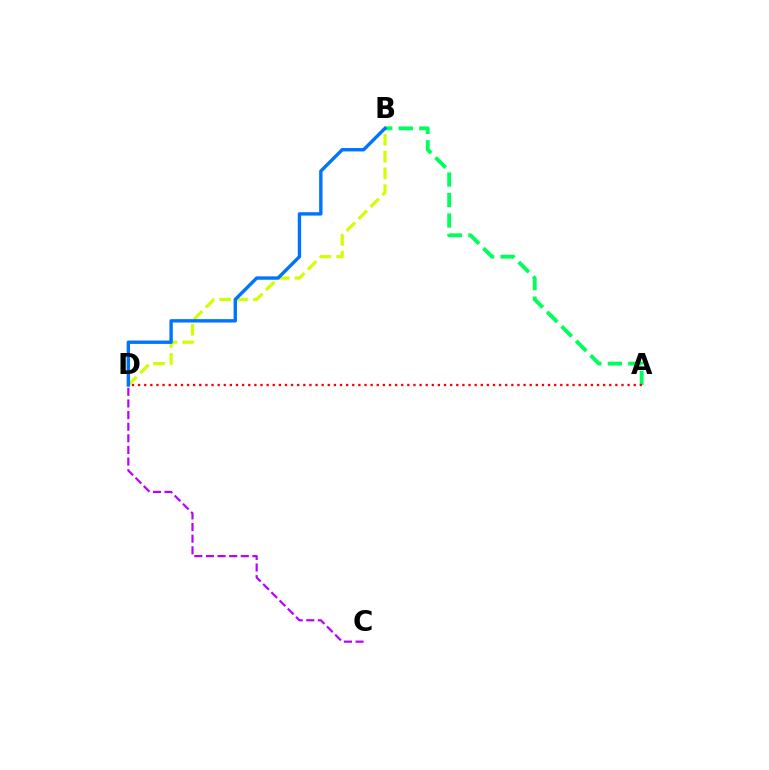{('A', 'B'): [{'color': '#00ff5c', 'line_style': 'dashed', 'thickness': 2.79}], ('B', 'D'): [{'color': '#d1ff00', 'line_style': 'dashed', 'thickness': 2.29}, {'color': '#0074ff', 'line_style': 'solid', 'thickness': 2.44}], ('C', 'D'): [{'color': '#b900ff', 'line_style': 'dashed', 'thickness': 1.58}], ('A', 'D'): [{'color': '#ff0000', 'line_style': 'dotted', 'thickness': 1.66}]}